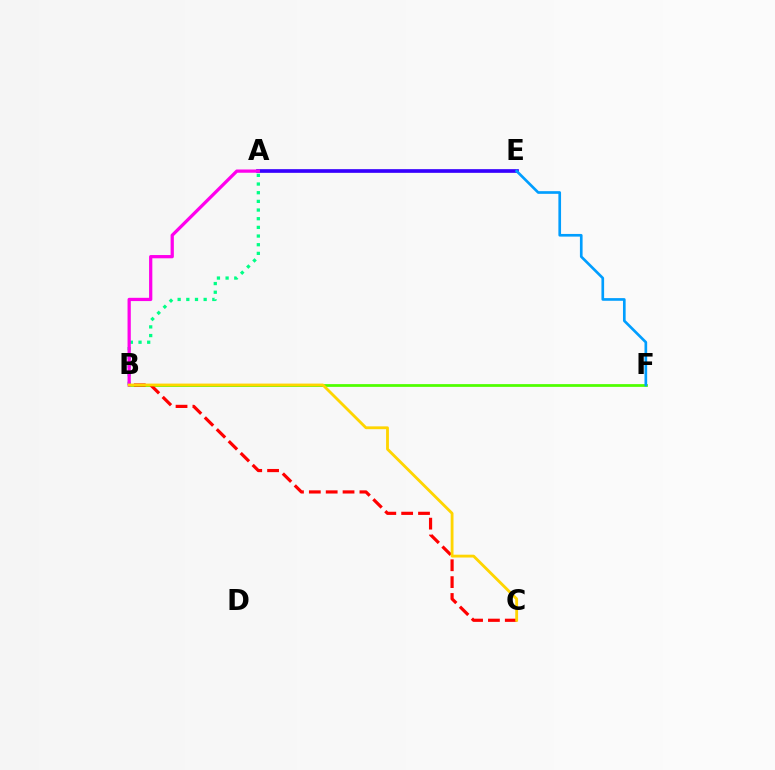{('A', 'E'): [{'color': '#3700ff', 'line_style': 'solid', 'thickness': 2.64}], ('A', 'B'): [{'color': '#00ff86', 'line_style': 'dotted', 'thickness': 2.35}, {'color': '#ff00ed', 'line_style': 'solid', 'thickness': 2.34}], ('B', 'F'): [{'color': '#4fff00', 'line_style': 'solid', 'thickness': 1.98}], ('B', 'C'): [{'color': '#ff0000', 'line_style': 'dashed', 'thickness': 2.29}, {'color': '#ffd500', 'line_style': 'solid', 'thickness': 2.04}], ('E', 'F'): [{'color': '#009eff', 'line_style': 'solid', 'thickness': 1.92}]}